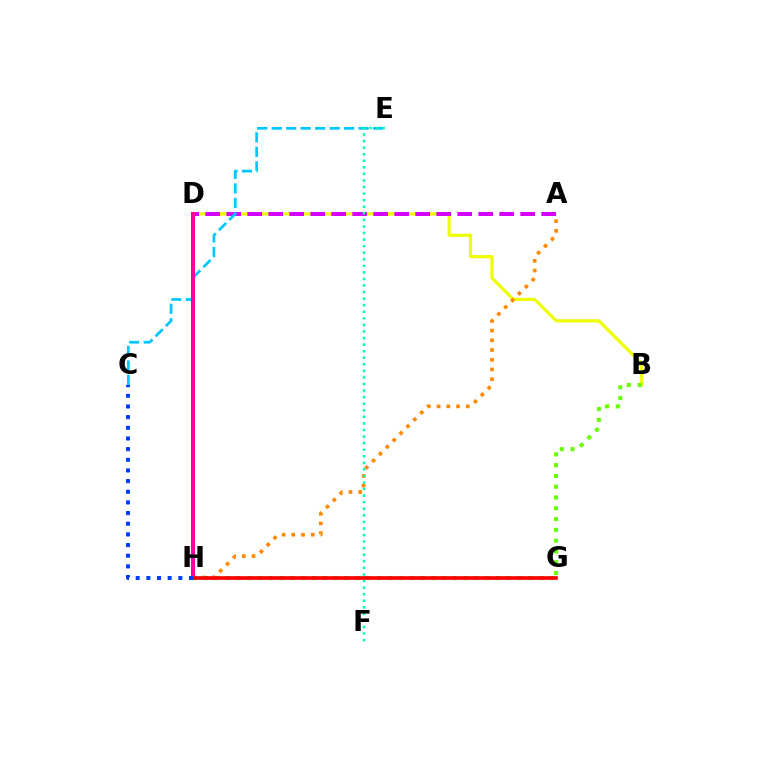{('B', 'D'): [{'color': '#eeff00', 'line_style': 'solid', 'thickness': 2.29}], ('A', 'H'): [{'color': '#ff8800', 'line_style': 'dotted', 'thickness': 2.64}], ('G', 'H'): [{'color': '#4f00ff', 'line_style': 'dotted', 'thickness': 1.61}, {'color': '#00ff27', 'line_style': 'dotted', 'thickness': 2.94}, {'color': '#ff0000', 'line_style': 'solid', 'thickness': 2.63}], ('A', 'D'): [{'color': '#d600ff', 'line_style': 'dashed', 'thickness': 2.85}], ('C', 'E'): [{'color': '#00c7ff', 'line_style': 'dashed', 'thickness': 1.97}], ('D', 'H'): [{'color': '#ff00a0', 'line_style': 'solid', 'thickness': 2.91}], ('E', 'F'): [{'color': '#00ffaf', 'line_style': 'dotted', 'thickness': 1.78}], ('C', 'H'): [{'color': '#003fff', 'line_style': 'dotted', 'thickness': 2.9}], ('B', 'G'): [{'color': '#66ff00', 'line_style': 'dotted', 'thickness': 2.93}]}